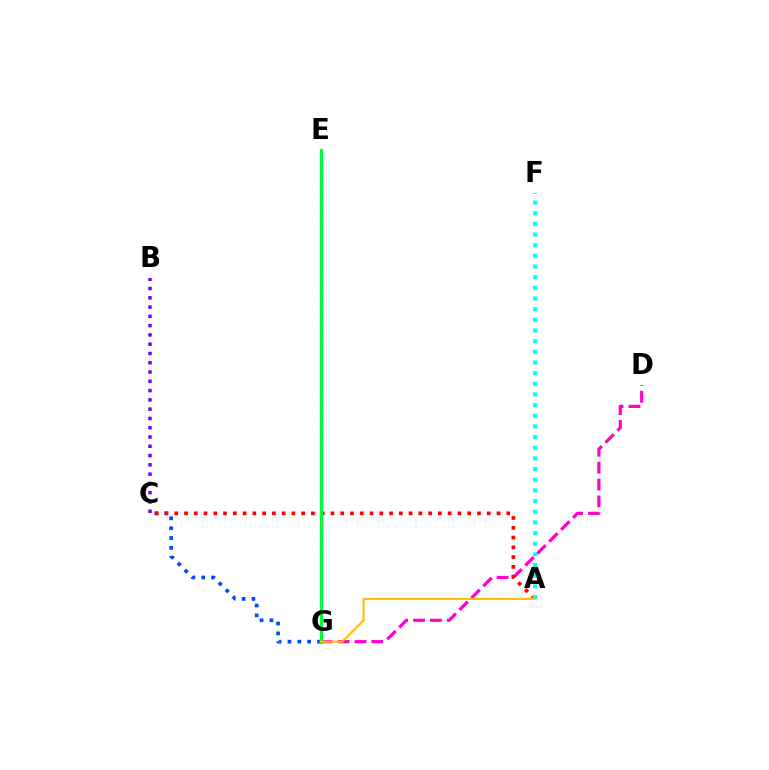{('C', 'G'): [{'color': '#004bff', 'line_style': 'dotted', 'thickness': 2.68}], ('D', 'G'): [{'color': '#ff00cf', 'line_style': 'dashed', 'thickness': 2.29}], ('B', 'C'): [{'color': '#7200ff', 'line_style': 'dotted', 'thickness': 2.52}], ('E', 'G'): [{'color': '#84ff00', 'line_style': 'dashed', 'thickness': 2.35}, {'color': '#00ff39', 'line_style': 'solid', 'thickness': 2.26}], ('A', 'C'): [{'color': '#ff0000', 'line_style': 'dotted', 'thickness': 2.65}], ('A', 'F'): [{'color': '#00fff6', 'line_style': 'dotted', 'thickness': 2.9}], ('A', 'G'): [{'color': '#ffbd00', 'line_style': 'solid', 'thickness': 1.5}]}